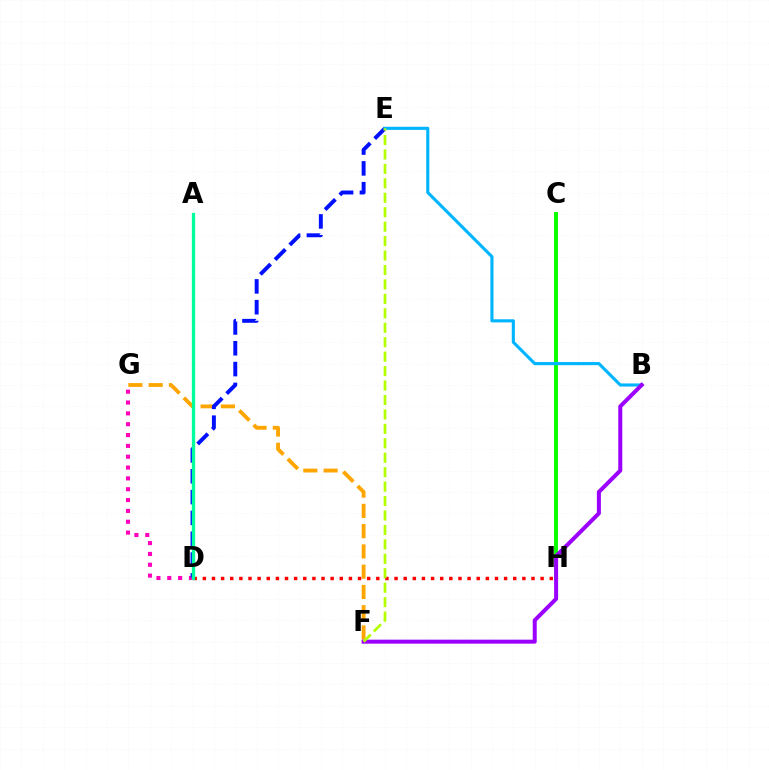{('D', 'G'): [{'color': '#ff00bd', 'line_style': 'dotted', 'thickness': 2.94}], ('C', 'H'): [{'color': '#08ff00', 'line_style': 'solid', 'thickness': 2.83}], ('F', 'G'): [{'color': '#ffa500', 'line_style': 'dashed', 'thickness': 2.75}], ('D', 'H'): [{'color': '#ff0000', 'line_style': 'dotted', 'thickness': 2.48}], ('D', 'E'): [{'color': '#0010ff', 'line_style': 'dashed', 'thickness': 2.83}], ('B', 'E'): [{'color': '#00b5ff', 'line_style': 'solid', 'thickness': 2.24}], ('B', 'F'): [{'color': '#9b00ff', 'line_style': 'solid', 'thickness': 2.88}], ('A', 'D'): [{'color': '#00ff9d', 'line_style': 'solid', 'thickness': 2.37}], ('E', 'F'): [{'color': '#b3ff00', 'line_style': 'dashed', 'thickness': 1.96}]}